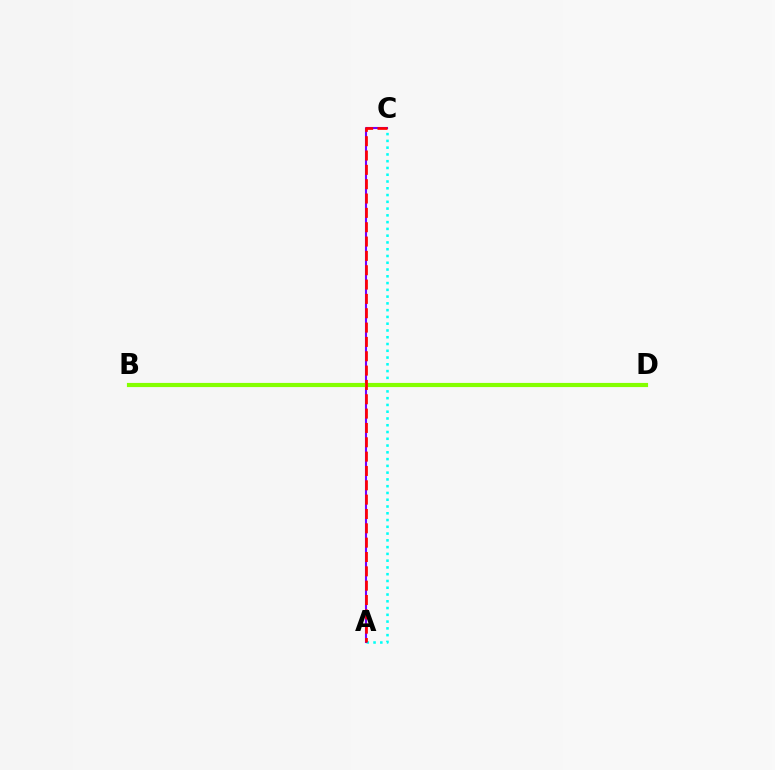{('A', 'C'): [{'color': '#00fff6', 'line_style': 'dotted', 'thickness': 1.84}, {'color': '#7200ff', 'line_style': 'solid', 'thickness': 1.5}, {'color': '#ff0000', 'line_style': 'dashed', 'thickness': 1.95}], ('B', 'D'): [{'color': '#84ff00', 'line_style': 'solid', 'thickness': 2.99}]}